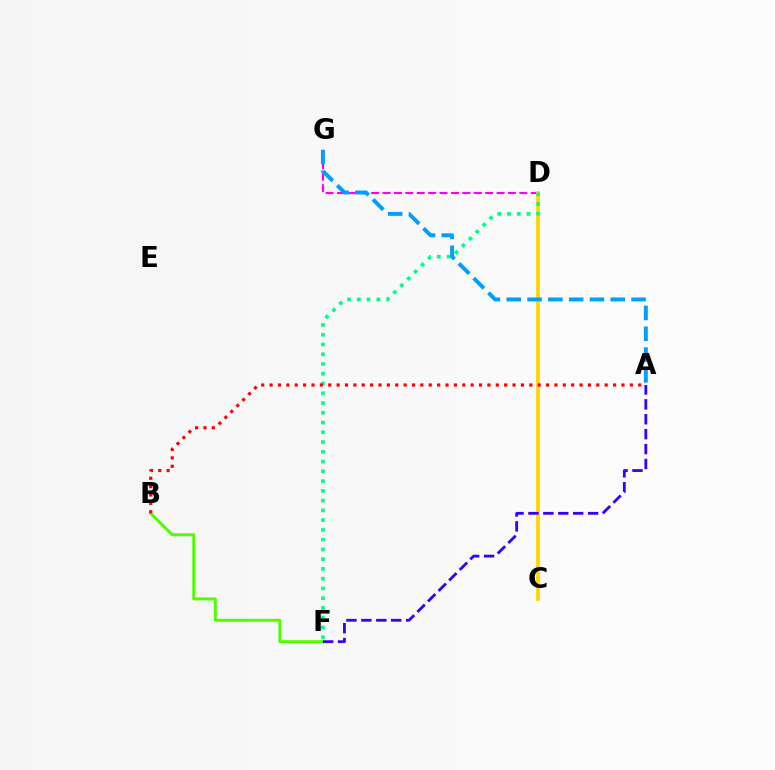{('B', 'F'): [{'color': '#4fff00', 'line_style': 'solid', 'thickness': 2.13}], ('D', 'G'): [{'color': '#ff00ed', 'line_style': 'dashed', 'thickness': 1.55}], ('C', 'D'): [{'color': '#ffd500', 'line_style': 'solid', 'thickness': 2.71}], ('D', 'F'): [{'color': '#00ff86', 'line_style': 'dotted', 'thickness': 2.65}], ('A', 'B'): [{'color': '#ff0000', 'line_style': 'dotted', 'thickness': 2.28}], ('A', 'G'): [{'color': '#009eff', 'line_style': 'dashed', 'thickness': 2.83}], ('A', 'F'): [{'color': '#3700ff', 'line_style': 'dashed', 'thickness': 2.03}]}